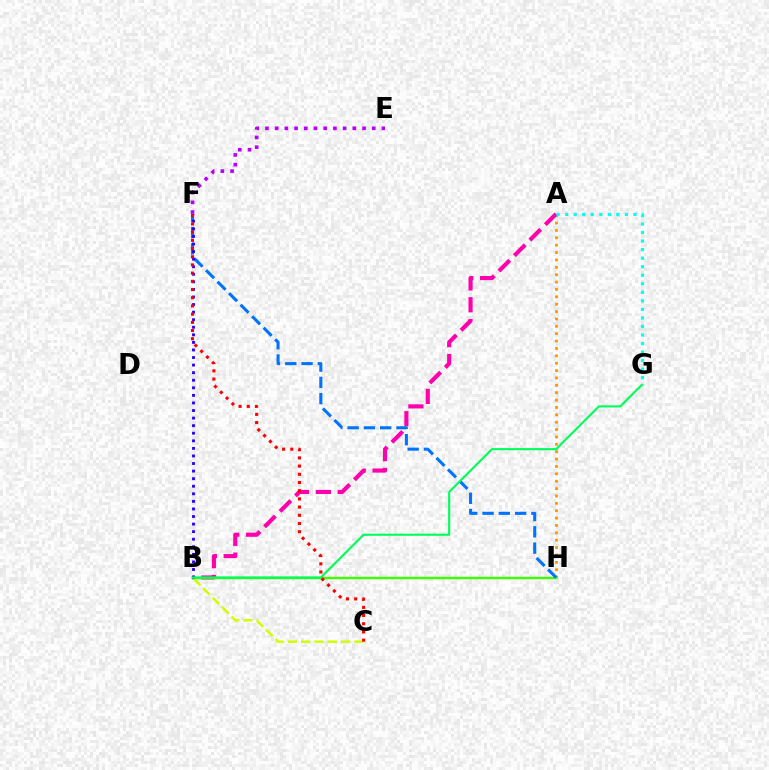{('A', 'H'): [{'color': '#ff9400', 'line_style': 'dotted', 'thickness': 2.0}], ('A', 'B'): [{'color': '#ff00ac', 'line_style': 'dashed', 'thickness': 2.97}], ('B', 'C'): [{'color': '#d1ff00', 'line_style': 'dashed', 'thickness': 1.81}], ('A', 'G'): [{'color': '#00fff6', 'line_style': 'dotted', 'thickness': 2.32}], ('B', 'H'): [{'color': '#3dff00', 'line_style': 'solid', 'thickness': 1.74}], ('E', 'F'): [{'color': '#b900ff', 'line_style': 'dotted', 'thickness': 2.64}], ('F', 'H'): [{'color': '#0074ff', 'line_style': 'dashed', 'thickness': 2.21}], ('B', 'F'): [{'color': '#2500ff', 'line_style': 'dotted', 'thickness': 2.06}], ('B', 'G'): [{'color': '#00ff5c', 'line_style': 'solid', 'thickness': 1.53}], ('C', 'F'): [{'color': '#ff0000', 'line_style': 'dotted', 'thickness': 2.23}]}